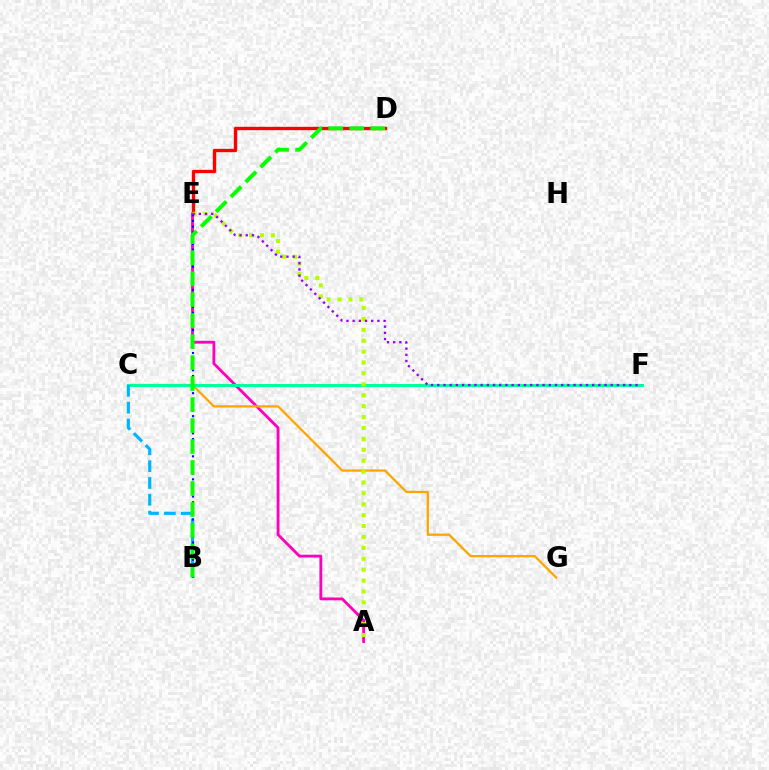{('A', 'E'): [{'color': '#ff00bd', 'line_style': 'solid', 'thickness': 2.03}, {'color': '#b3ff00', 'line_style': 'dotted', 'thickness': 2.96}], ('C', 'G'): [{'color': '#ffa500', 'line_style': 'solid', 'thickness': 1.63}], ('D', 'E'): [{'color': '#ff0000', 'line_style': 'solid', 'thickness': 2.42}], ('C', 'F'): [{'color': '#00ff9d', 'line_style': 'solid', 'thickness': 2.19}], ('B', 'C'): [{'color': '#00b5ff', 'line_style': 'dashed', 'thickness': 2.29}], ('B', 'E'): [{'color': '#0010ff', 'line_style': 'dotted', 'thickness': 1.56}], ('B', 'D'): [{'color': '#08ff00', 'line_style': 'dashed', 'thickness': 2.85}], ('E', 'F'): [{'color': '#9b00ff', 'line_style': 'dotted', 'thickness': 1.68}]}